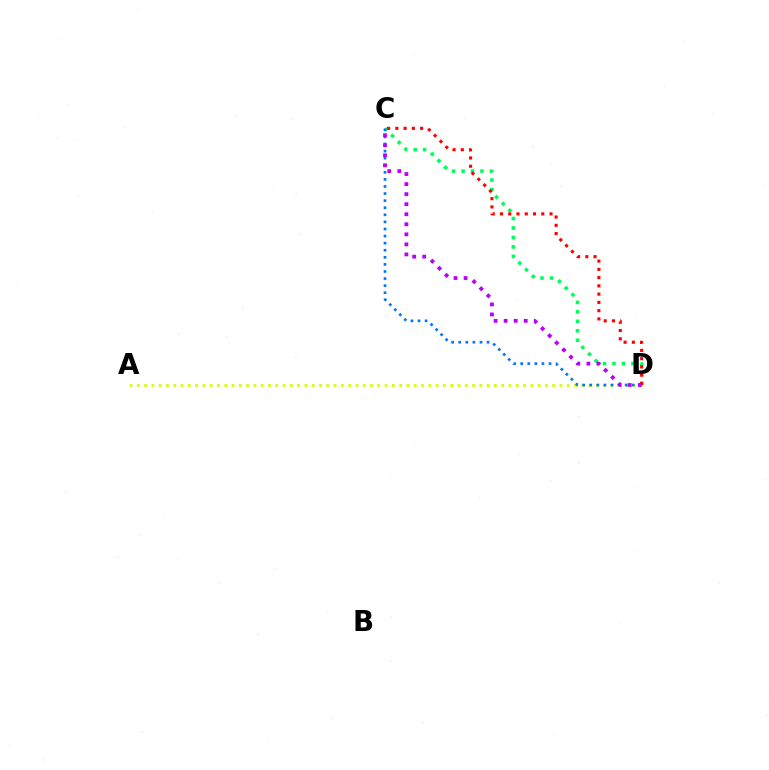{('C', 'D'): [{'color': '#00ff5c', 'line_style': 'dotted', 'thickness': 2.57}, {'color': '#0074ff', 'line_style': 'dotted', 'thickness': 1.92}, {'color': '#ff0000', 'line_style': 'dotted', 'thickness': 2.24}, {'color': '#b900ff', 'line_style': 'dotted', 'thickness': 2.73}], ('A', 'D'): [{'color': '#d1ff00', 'line_style': 'dotted', 'thickness': 1.98}]}